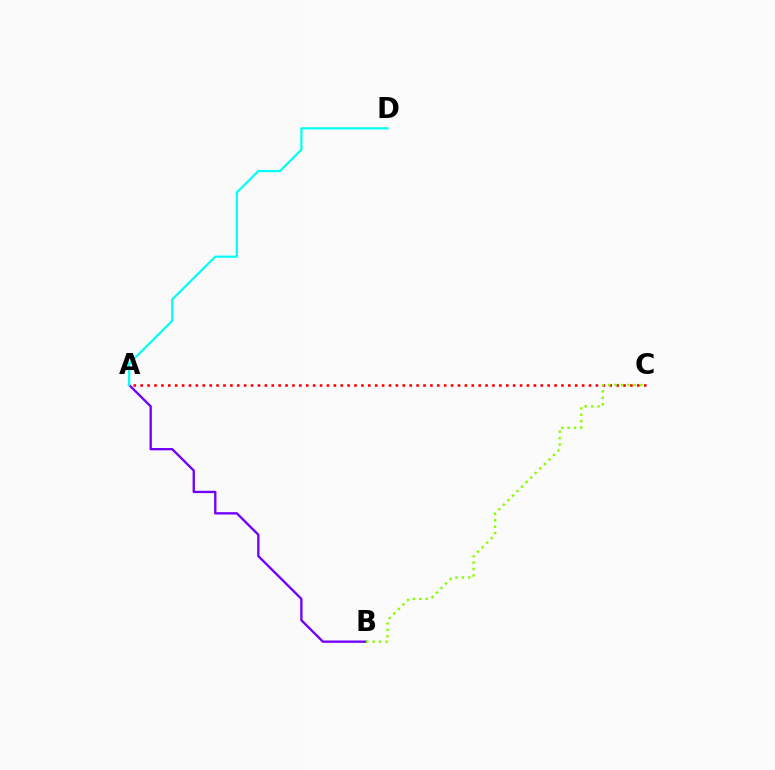{('A', 'C'): [{'color': '#ff0000', 'line_style': 'dotted', 'thickness': 1.87}], ('A', 'B'): [{'color': '#7200ff', 'line_style': 'solid', 'thickness': 1.69}], ('A', 'D'): [{'color': '#00fff6', 'line_style': 'solid', 'thickness': 1.59}], ('B', 'C'): [{'color': '#84ff00', 'line_style': 'dotted', 'thickness': 1.74}]}